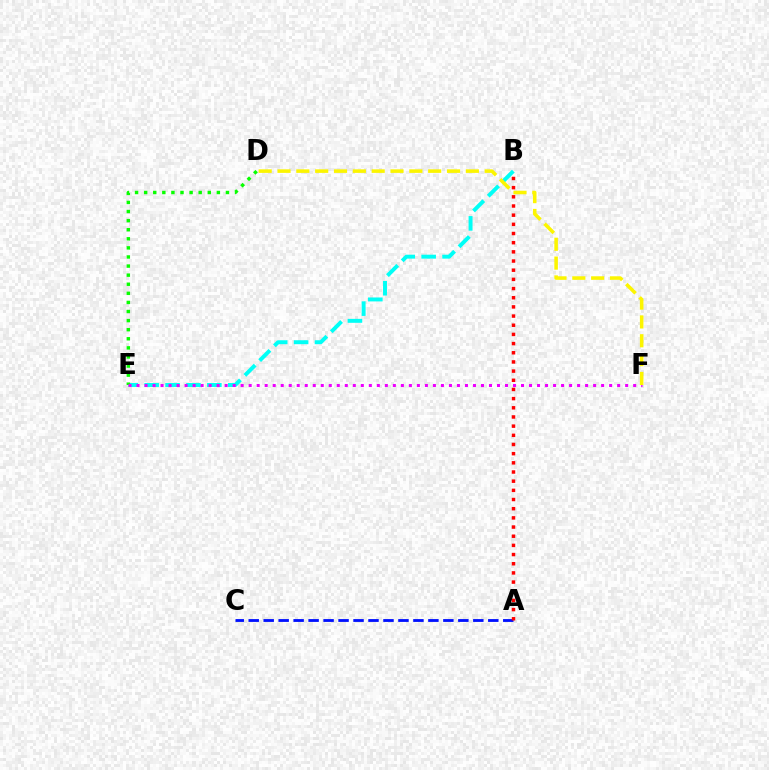{('A', 'C'): [{'color': '#0010ff', 'line_style': 'dashed', 'thickness': 2.03}], ('B', 'E'): [{'color': '#00fff6', 'line_style': 'dashed', 'thickness': 2.84}], ('D', 'E'): [{'color': '#08ff00', 'line_style': 'dotted', 'thickness': 2.47}], ('E', 'F'): [{'color': '#ee00ff', 'line_style': 'dotted', 'thickness': 2.18}], ('D', 'F'): [{'color': '#fcf500', 'line_style': 'dashed', 'thickness': 2.56}], ('A', 'B'): [{'color': '#ff0000', 'line_style': 'dotted', 'thickness': 2.49}]}